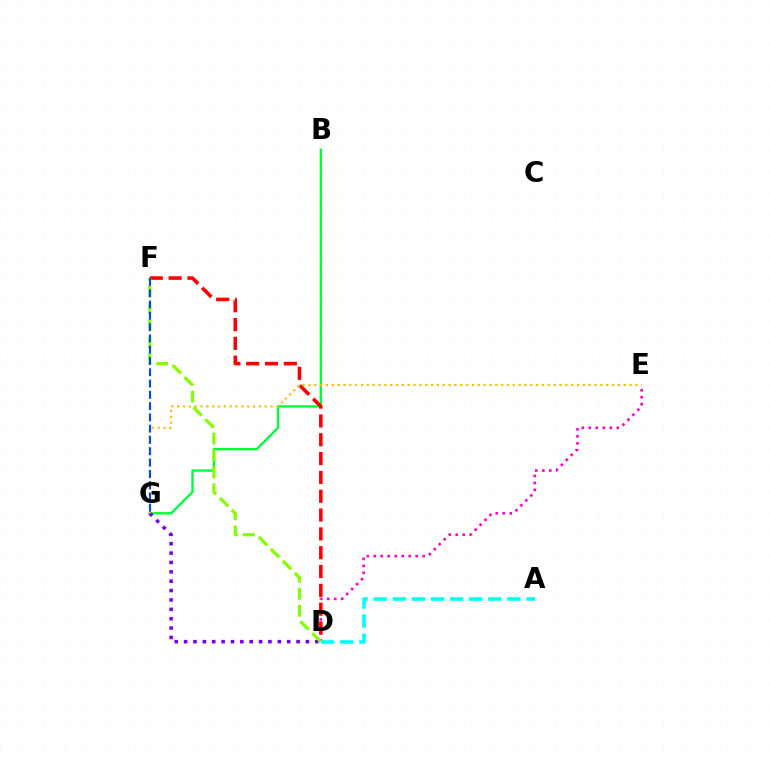{('D', 'E'): [{'color': '#ff00cf', 'line_style': 'dotted', 'thickness': 1.9}], ('B', 'G'): [{'color': '#00ff39', 'line_style': 'solid', 'thickness': 1.7}], ('D', 'G'): [{'color': '#7200ff', 'line_style': 'dotted', 'thickness': 2.55}], ('D', 'F'): [{'color': '#ff0000', 'line_style': 'dashed', 'thickness': 2.56}, {'color': '#84ff00', 'line_style': 'dashed', 'thickness': 2.3}], ('E', 'G'): [{'color': '#ffbd00', 'line_style': 'dotted', 'thickness': 1.59}], ('F', 'G'): [{'color': '#004bff', 'line_style': 'dashed', 'thickness': 1.53}], ('A', 'D'): [{'color': '#00fff6', 'line_style': 'dashed', 'thickness': 2.6}]}